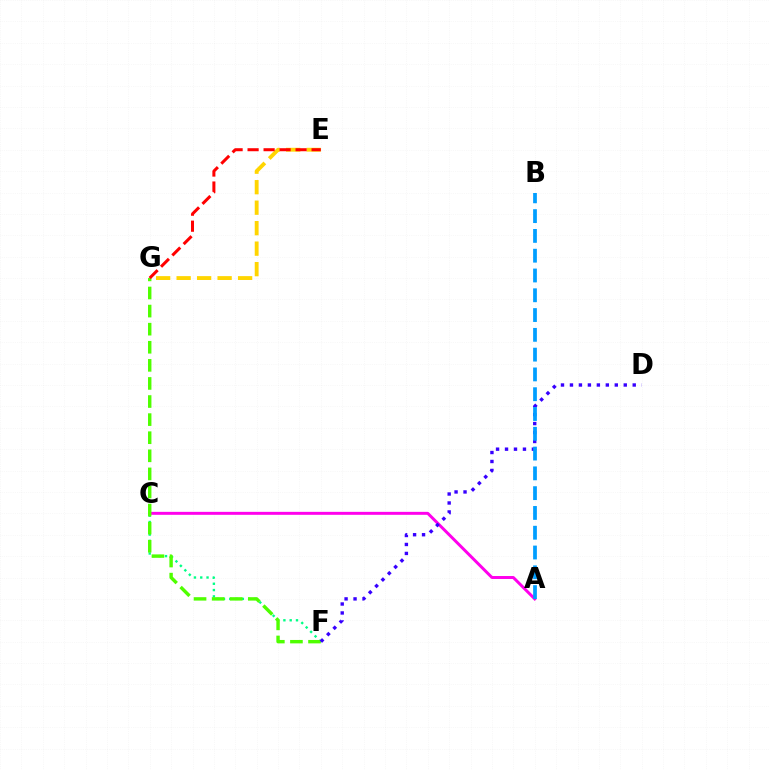{('E', 'G'): [{'color': '#ffd500', 'line_style': 'dashed', 'thickness': 2.78}, {'color': '#ff0000', 'line_style': 'dashed', 'thickness': 2.17}], ('C', 'F'): [{'color': '#00ff86', 'line_style': 'dotted', 'thickness': 1.71}], ('A', 'C'): [{'color': '#ff00ed', 'line_style': 'solid', 'thickness': 2.14}], ('F', 'G'): [{'color': '#4fff00', 'line_style': 'dashed', 'thickness': 2.46}], ('D', 'F'): [{'color': '#3700ff', 'line_style': 'dotted', 'thickness': 2.44}], ('A', 'B'): [{'color': '#009eff', 'line_style': 'dashed', 'thickness': 2.69}]}